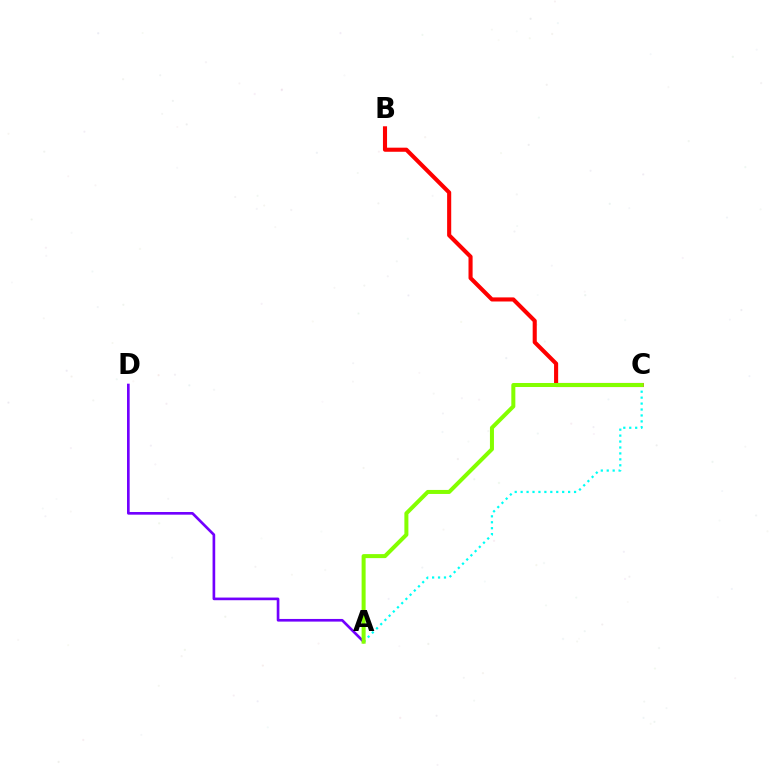{('A', 'D'): [{'color': '#7200ff', 'line_style': 'solid', 'thickness': 1.91}], ('B', 'C'): [{'color': '#ff0000', 'line_style': 'solid', 'thickness': 2.95}], ('A', 'C'): [{'color': '#00fff6', 'line_style': 'dotted', 'thickness': 1.61}, {'color': '#84ff00', 'line_style': 'solid', 'thickness': 2.89}]}